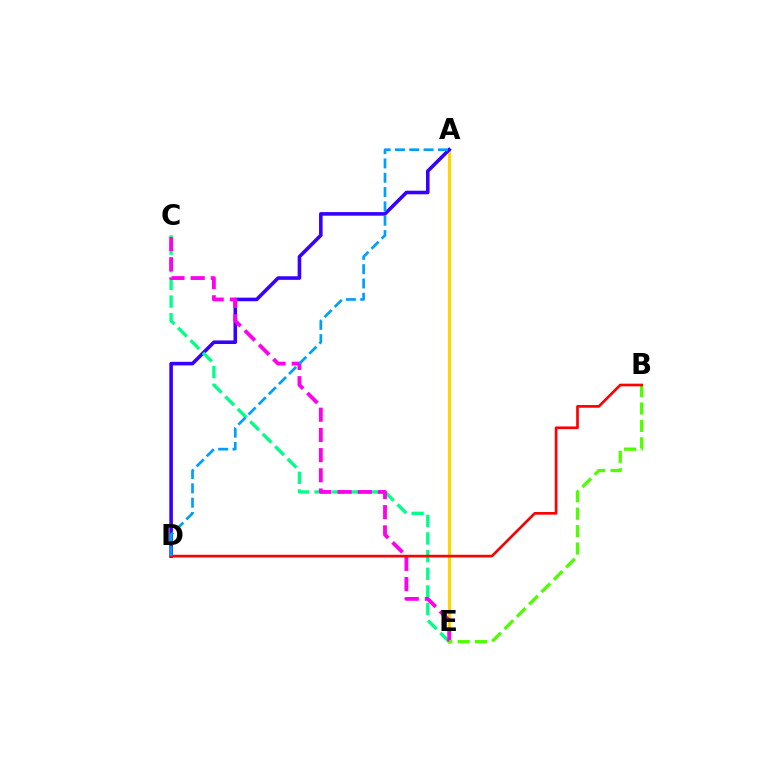{('A', 'E'): [{'color': '#ffd500', 'line_style': 'solid', 'thickness': 2.28}], ('A', 'D'): [{'color': '#3700ff', 'line_style': 'solid', 'thickness': 2.58}, {'color': '#009eff', 'line_style': 'dashed', 'thickness': 1.95}], ('C', 'E'): [{'color': '#00ff86', 'line_style': 'dashed', 'thickness': 2.4}, {'color': '#ff00ed', 'line_style': 'dashed', 'thickness': 2.74}], ('B', 'E'): [{'color': '#4fff00', 'line_style': 'dashed', 'thickness': 2.37}], ('B', 'D'): [{'color': '#ff0000', 'line_style': 'solid', 'thickness': 1.93}]}